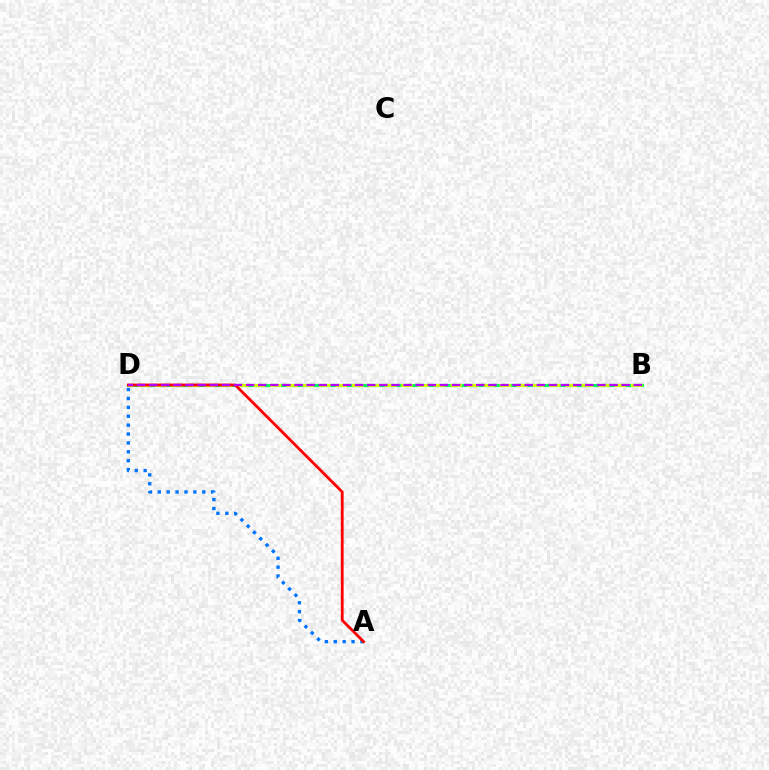{('B', 'D'): [{'color': '#00ff5c', 'line_style': 'solid', 'thickness': 2.26}, {'color': '#d1ff00', 'line_style': 'dashed', 'thickness': 2.23}, {'color': '#b900ff', 'line_style': 'dashed', 'thickness': 1.65}], ('A', 'D'): [{'color': '#0074ff', 'line_style': 'dotted', 'thickness': 2.42}, {'color': '#ff0000', 'line_style': 'solid', 'thickness': 2.02}]}